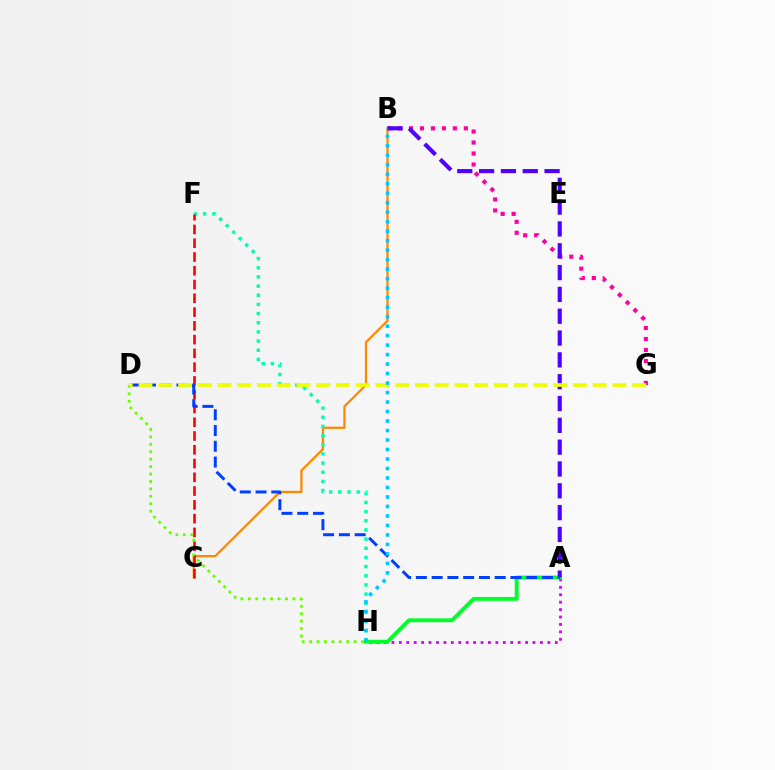{('B', 'C'): [{'color': '#ff8800', 'line_style': 'solid', 'thickness': 1.61}], ('F', 'H'): [{'color': '#00ffaf', 'line_style': 'dotted', 'thickness': 2.49}], ('A', 'H'): [{'color': '#d600ff', 'line_style': 'dotted', 'thickness': 2.02}, {'color': '#00ff27', 'line_style': 'solid', 'thickness': 2.79}], ('C', 'F'): [{'color': '#ff0000', 'line_style': 'dashed', 'thickness': 1.87}], ('B', 'G'): [{'color': '#ff00a0', 'line_style': 'dotted', 'thickness': 2.98}], ('D', 'H'): [{'color': '#66ff00', 'line_style': 'dotted', 'thickness': 2.02}], ('A', 'B'): [{'color': '#4f00ff', 'line_style': 'dashed', 'thickness': 2.96}], ('A', 'D'): [{'color': '#003fff', 'line_style': 'dashed', 'thickness': 2.14}], ('D', 'G'): [{'color': '#eeff00', 'line_style': 'dashed', 'thickness': 2.68}], ('B', 'H'): [{'color': '#00c7ff', 'line_style': 'dotted', 'thickness': 2.58}]}